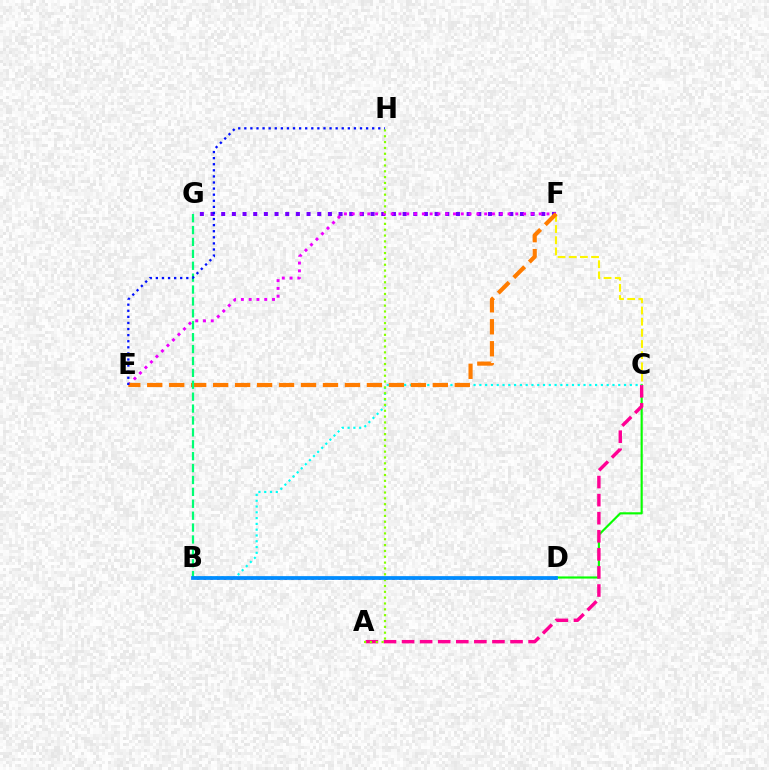{('C', 'D'): [{'color': '#08ff00', 'line_style': 'solid', 'thickness': 1.55}], ('C', 'F'): [{'color': '#fcf500', 'line_style': 'dashed', 'thickness': 1.52}], ('F', 'G'): [{'color': '#7200ff', 'line_style': 'dotted', 'thickness': 2.9}], ('A', 'C'): [{'color': '#ff0094', 'line_style': 'dashed', 'thickness': 2.46}], ('E', 'F'): [{'color': '#ee00ff', 'line_style': 'dotted', 'thickness': 2.12}, {'color': '#ff7c00', 'line_style': 'dashed', 'thickness': 2.98}], ('B', 'C'): [{'color': '#00fff6', 'line_style': 'dotted', 'thickness': 1.57}], ('B', 'D'): [{'color': '#ff0000', 'line_style': 'dotted', 'thickness': 1.83}, {'color': '#008cff', 'line_style': 'solid', 'thickness': 2.7}], ('B', 'G'): [{'color': '#00ff74', 'line_style': 'dashed', 'thickness': 1.62}], ('A', 'H'): [{'color': '#84ff00', 'line_style': 'dotted', 'thickness': 1.59}], ('E', 'H'): [{'color': '#0010ff', 'line_style': 'dotted', 'thickness': 1.65}]}